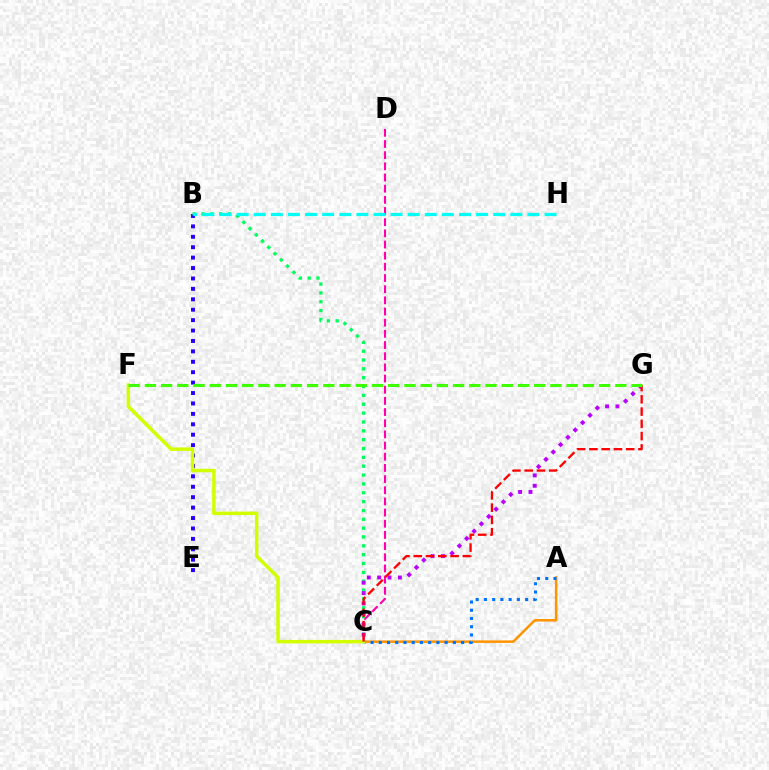{('B', 'E'): [{'color': '#2500ff', 'line_style': 'dotted', 'thickness': 2.83}], ('C', 'D'): [{'color': '#ff00ac', 'line_style': 'dashed', 'thickness': 1.52}], ('B', 'C'): [{'color': '#00ff5c', 'line_style': 'dotted', 'thickness': 2.4}], ('C', 'G'): [{'color': '#b900ff', 'line_style': 'dotted', 'thickness': 2.82}, {'color': '#ff0000', 'line_style': 'dashed', 'thickness': 1.67}], ('A', 'C'): [{'color': '#ff9400', 'line_style': 'solid', 'thickness': 1.8}, {'color': '#0074ff', 'line_style': 'dotted', 'thickness': 2.24}], ('B', 'H'): [{'color': '#00fff6', 'line_style': 'dashed', 'thickness': 2.32}], ('C', 'F'): [{'color': '#d1ff00', 'line_style': 'solid', 'thickness': 2.52}], ('F', 'G'): [{'color': '#3dff00', 'line_style': 'dashed', 'thickness': 2.2}]}